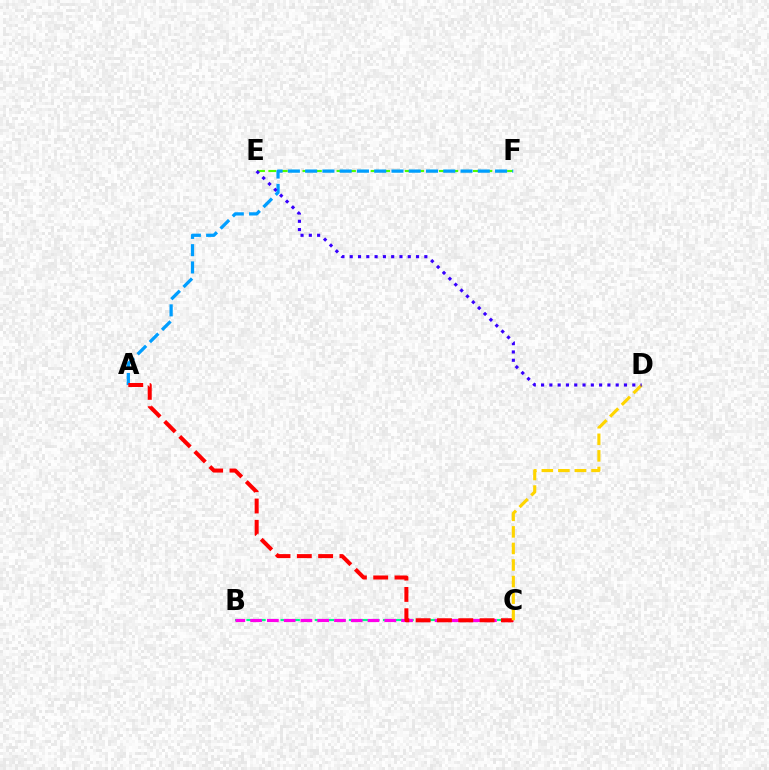{('B', 'C'): [{'color': '#00ff86', 'line_style': 'dashed', 'thickness': 1.55}, {'color': '#ff00ed', 'line_style': 'dashed', 'thickness': 2.28}], ('E', 'F'): [{'color': '#4fff00', 'line_style': 'dashed', 'thickness': 1.54}], ('A', 'F'): [{'color': '#009eff', 'line_style': 'dashed', 'thickness': 2.35}], ('A', 'C'): [{'color': '#ff0000', 'line_style': 'dashed', 'thickness': 2.89}], ('C', 'D'): [{'color': '#ffd500', 'line_style': 'dashed', 'thickness': 2.25}], ('D', 'E'): [{'color': '#3700ff', 'line_style': 'dotted', 'thickness': 2.25}]}